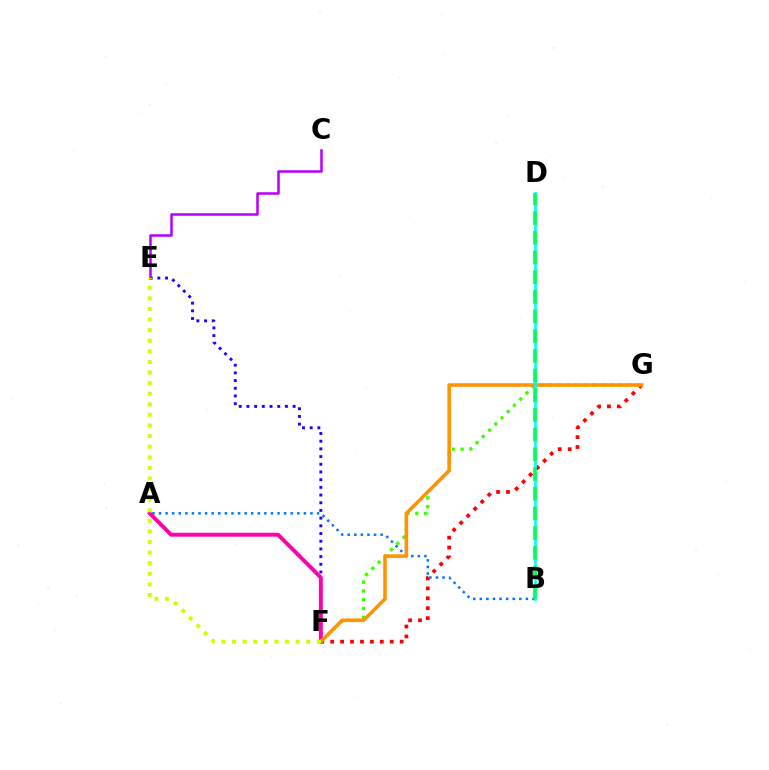{('A', 'B'): [{'color': '#0074ff', 'line_style': 'dotted', 'thickness': 1.79}], ('E', 'F'): [{'color': '#2500ff', 'line_style': 'dotted', 'thickness': 2.09}, {'color': '#d1ff00', 'line_style': 'dotted', 'thickness': 2.88}], ('A', 'F'): [{'color': '#ff00ac', 'line_style': 'solid', 'thickness': 2.82}], ('F', 'G'): [{'color': '#ff0000', 'line_style': 'dotted', 'thickness': 2.7}, {'color': '#3dff00', 'line_style': 'dotted', 'thickness': 2.39}, {'color': '#ff9400', 'line_style': 'solid', 'thickness': 2.57}], ('C', 'E'): [{'color': '#b900ff', 'line_style': 'solid', 'thickness': 1.82}], ('B', 'D'): [{'color': '#00fff6', 'line_style': 'solid', 'thickness': 1.9}, {'color': '#00ff5c', 'line_style': 'dashed', 'thickness': 2.67}]}